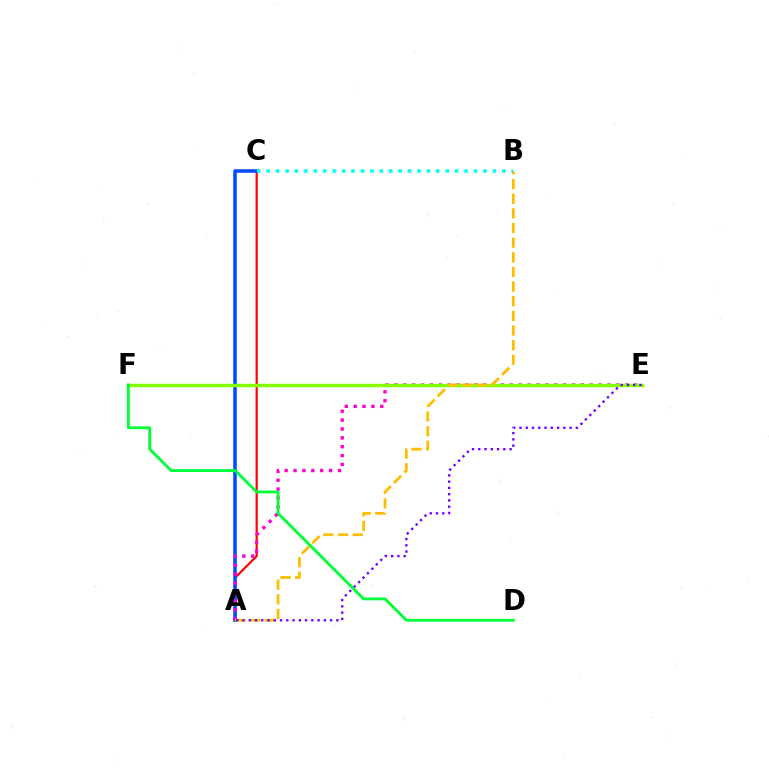{('A', 'C'): [{'color': '#ff0000', 'line_style': 'solid', 'thickness': 1.58}, {'color': '#004bff', 'line_style': 'solid', 'thickness': 2.55}], ('A', 'E'): [{'color': '#ff00cf', 'line_style': 'dotted', 'thickness': 2.41}, {'color': '#7200ff', 'line_style': 'dotted', 'thickness': 1.7}], ('E', 'F'): [{'color': '#84ff00', 'line_style': 'solid', 'thickness': 2.48}], ('A', 'B'): [{'color': '#ffbd00', 'line_style': 'dashed', 'thickness': 1.99}], ('B', 'C'): [{'color': '#00fff6', 'line_style': 'dotted', 'thickness': 2.56}], ('D', 'F'): [{'color': '#00ff39', 'line_style': 'solid', 'thickness': 2.04}]}